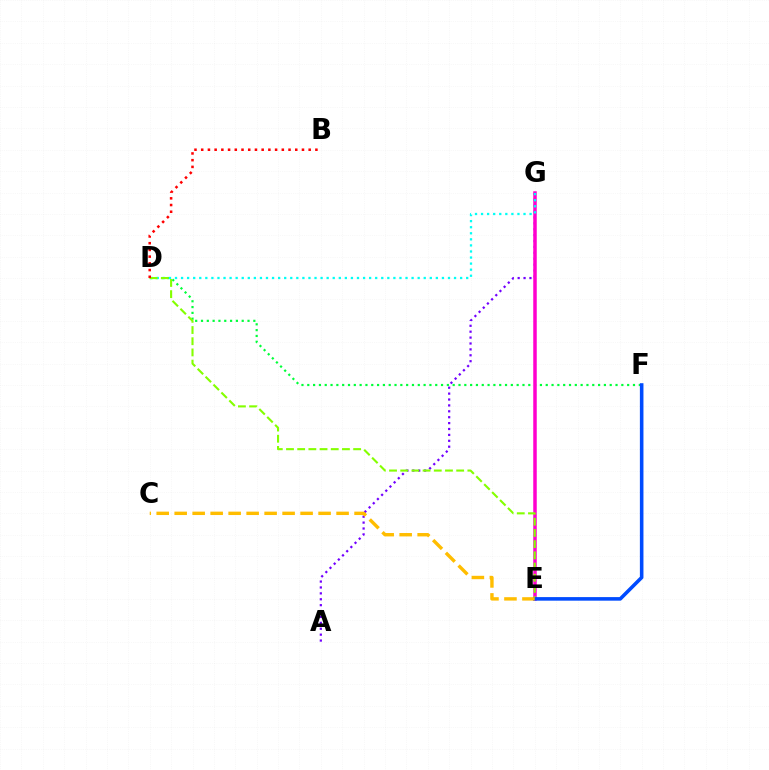{('A', 'G'): [{'color': '#7200ff', 'line_style': 'dotted', 'thickness': 1.6}], ('D', 'F'): [{'color': '#00ff39', 'line_style': 'dotted', 'thickness': 1.58}], ('E', 'G'): [{'color': '#ff00cf', 'line_style': 'solid', 'thickness': 2.52}], ('D', 'G'): [{'color': '#00fff6', 'line_style': 'dotted', 'thickness': 1.65}], ('D', 'E'): [{'color': '#84ff00', 'line_style': 'dashed', 'thickness': 1.52}], ('E', 'F'): [{'color': '#004bff', 'line_style': 'solid', 'thickness': 2.57}], ('C', 'E'): [{'color': '#ffbd00', 'line_style': 'dashed', 'thickness': 2.44}], ('B', 'D'): [{'color': '#ff0000', 'line_style': 'dotted', 'thickness': 1.83}]}